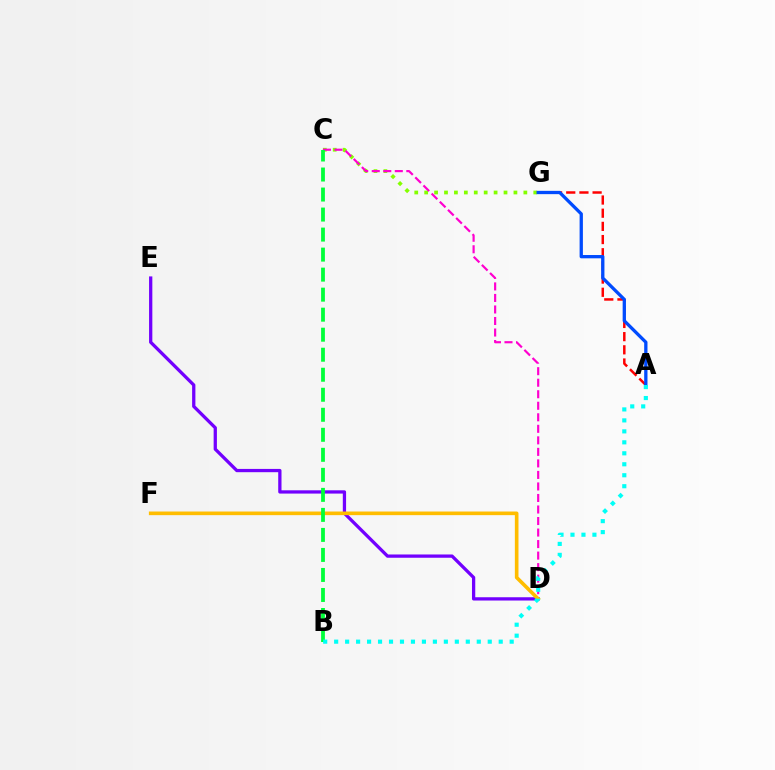{('C', 'G'): [{'color': '#84ff00', 'line_style': 'dotted', 'thickness': 2.69}], ('C', 'D'): [{'color': '#ff00cf', 'line_style': 'dashed', 'thickness': 1.57}], ('D', 'E'): [{'color': '#7200ff', 'line_style': 'solid', 'thickness': 2.36}], ('A', 'G'): [{'color': '#ff0000', 'line_style': 'dashed', 'thickness': 1.79}, {'color': '#004bff', 'line_style': 'solid', 'thickness': 2.37}], ('D', 'F'): [{'color': '#ffbd00', 'line_style': 'solid', 'thickness': 2.61}], ('B', 'C'): [{'color': '#00ff39', 'line_style': 'dashed', 'thickness': 2.72}], ('A', 'B'): [{'color': '#00fff6', 'line_style': 'dotted', 'thickness': 2.98}]}